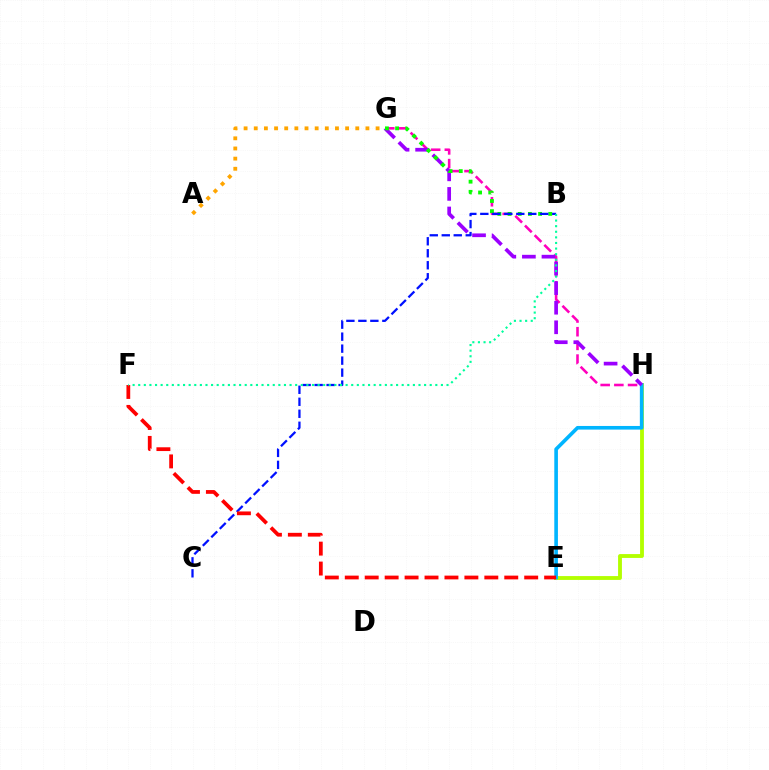{('E', 'H'): [{'color': '#b3ff00', 'line_style': 'solid', 'thickness': 2.77}, {'color': '#00b5ff', 'line_style': 'solid', 'thickness': 2.61}], ('G', 'H'): [{'color': '#ff00bd', 'line_style': 'dashed', 'thickness': 1.86}, {'color': '#9b00ff', 'line_style': 'dashed', 'thickness': 2.66}], ('A', 'G'): [{'color': '#ffa500', 'line_style': 'dotted', 'thickness': 2.76}], ('B', 'G'): [{'color': '#08ff00', 'line_style': 'dotted', 'thickness': 2.76}], ('B', 'C'): [{'color': '#0010ff', 'line_style': 'dashed', 'thickness': 1.63}], ('E', 'F'): [{'color': '#ff0000', 'line_style': 'dashed', 'thickness': 2.71}], ('B', 'F'): [{'color': '#00ff9d', 'line_style': 'dotted', 'thickness': 1.52}]}